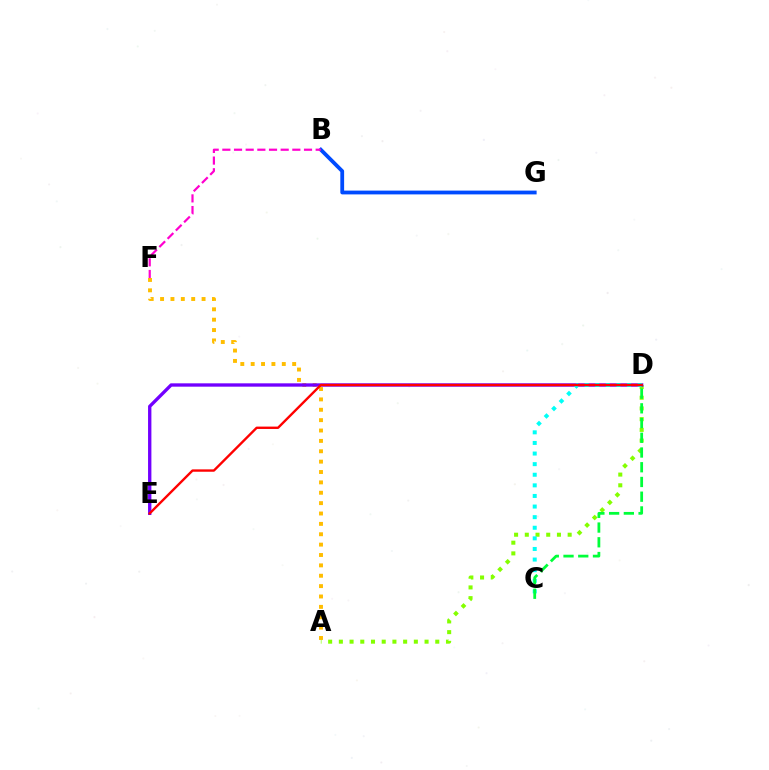{('A', 'F'): [{'color': '#ffbd00', 'line_style': 'dotted', 'thickness': 2.82}], ('A', 'D'): [{'color': '#84ff00', 'line_style': 'dotted', 'thickness': 2.91}], ('D', 'E'): [{'color': '#7200ff', 'line_style': 'solid', 'thickness': 2.41}, {'color': '#ff0000', 'line_style': 'solid', 'thickness': 1.71}], ('C', 'D'): [{'color': '#00fff6', 'line_style': 'dotted', 'thickness': 2.88}, {'color': '#00ff39', 'line_style': 'dashed', 'thickness': 2.0}], ('B', 'G'): [{'color': '#004bff', 'line_style': 'solid', 'thickness': 2.73}], ('B', 'F'): [{'color': '#ff00cf', 'line_style': 'dashed', 'thickness': 1.58}]}